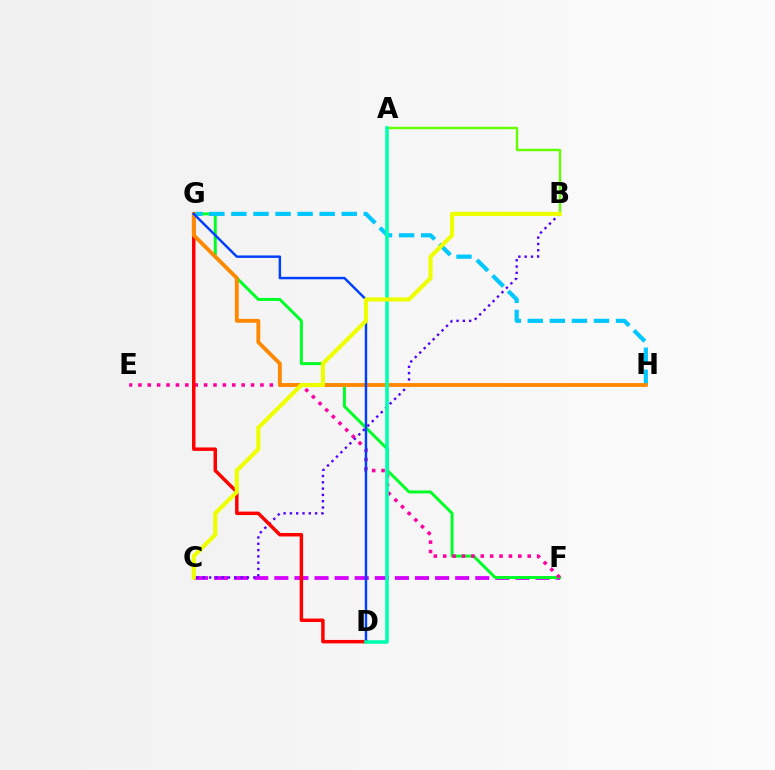{('C', 'F'): [{'color': '#d600ff', 'line_style': 'dashed', 'thickness': 2.73}], ('F', 'G'): [{'color': '#00ff27', 'line_style': 'solid', 'thickness': 2.13}], ('E', 'F'): [{'color': '#ff00a0', 'line_style': 'dotted', 'thickness': 2.55}], ('B', 'C'): [{'color': '#4f00ff', 'line_style': 'dotted', 'thickness': 1.71}, {'color': '#eeff00', 'line_style': 'solid', 'thickness': 2.98}], ('D', 'G'): [{'color': '#ff0000', 'line_style': 'solid', 'thickness': 2.49}, {'color': '#003fff', 'line_style': 'solid', 'thickness': 1.76}], ('G', 'H'): [{'color': '#00c7ff', 'line_style': 'dashed', 'thickness': 3.0}, {'color': '#ff8800', 'line_style': 'solid', 'thickness': 2.76}], ('A', 'B'): [{'color': '#66ff00', 'line_style': 'solid', 'thickness': 1.74}], ('A', 'D'): [{'color': '#00ffaf', 'line_style': 'solid', 'thickness': 2.55}]}